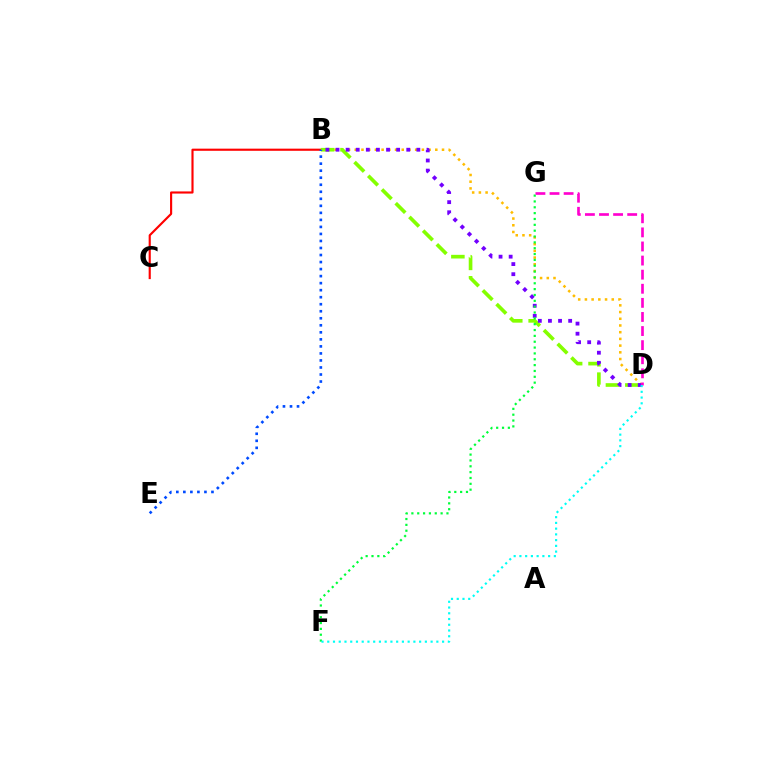{('B', 'C'): [{'color': '#ff0000', 'line_style': 'solid', 'thickness': 1.54}], ('B', 'D'): [{'color': '#ffbd00', 'line_style': 'dotted', 'thickness': 1.82}, {'color': '#84ff00', 'line_style': 'dashed', 'thickness': 2.64}, {'color': '#7200ff', 'line_style': 'dotted', 'thickness': 2.75}], ('F', 'G'): [{'color': '#00ff39', 'line_style': 'dotted', 'thickness': 1.59}], ('B', 'E'): [{'color': '#004bff', 'line_style': 'dotted', 'thickness': 1.91}], ('D', 'G'): [{'color': '#ff00cf', 'line_style': 'dashed', 'thickness': 1.91}], ('D', 'F'): [{'color': '#00fff6', 'line_style': 'dotted', 'thickness': 1.56}]}